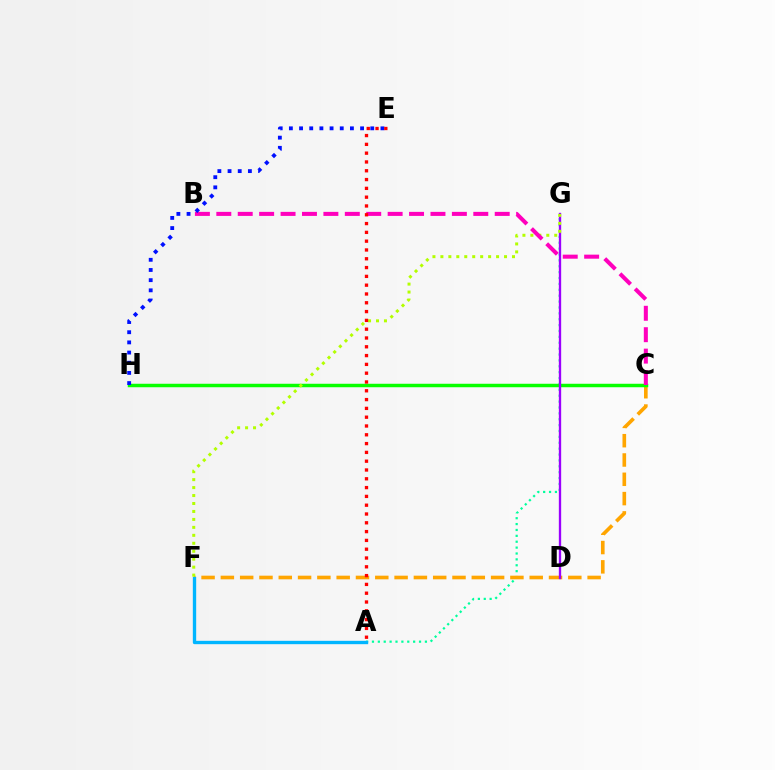{('A', 'G'): [{'color': '#00ff9d', 'line_style': 'dotted', 'thickness': 1.6}], ('C', 'F'): [{'color': '#ffa500', 'line_style': 'dashed', 'thickness': 2.62}], ('A', 'F'): [{'color': '#00b5ff', 'line_style': 'solid', 'thickness': 2.42}], ('C', 'H'): [{'color': '#08ff00', 'line_style': 'solid', 'thickness': 2.5}], ('D', 'G'): [{'color': '#9b00ff', 'line_style': 'solid', 'thickness': 1.68}], ('F', 'G'): [{'color': '#b3ff00', 'line_style': 'dotted', 'thickness': 2.16}], ('B', 'C'): [{'color': '#ff00bd', 'line_style': 'dashed', 'thickness': 2.91}], ('E', 'H'): [{'color': '#0010ff', 'line_style': 'dotted', 'thickness': 2.76}], ('A', 'E'): [{'color': '#ff0000', 'line_style': 'dotted', 'thickness': 2.39}]}